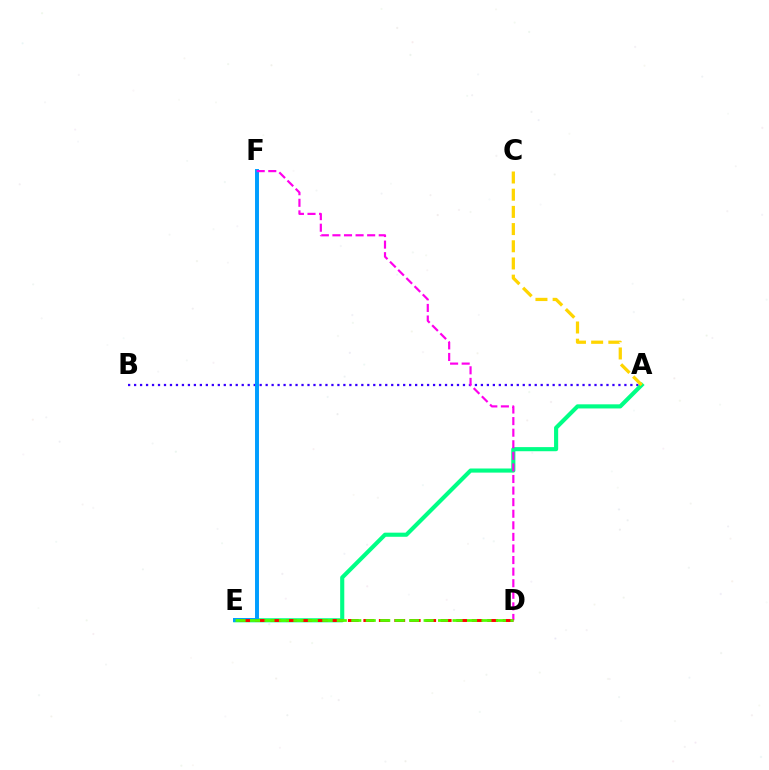{('A', 'B'): [{'color': '#3700ff', 'line_style': 'dotted', 'thickness': 1.62}], ('A', 'E'): [{'color': '#00ff86', 'line_style': 'solid', 'thickness': 2.96}], ('E', 'F'): [{'color': '#009eff', 'line_style': 'solid', 'thickness': 2.84}], ('D', 'F'): [{'color': '#ff00ed', 'line_style': 'dashed', 'thickness': 1.57}], ('D', 'E'): [{'color': '#ff0000', 'line_style': 'dashed', 'thickness': 2.1}, {'color': '#4fff00', 'line_style': 'dashed', 'thickness': 1.97}], ('A', 'C'): [{'color': '#ffd500', 'line_style': 'dashed', 'thickness': 2.34}]}